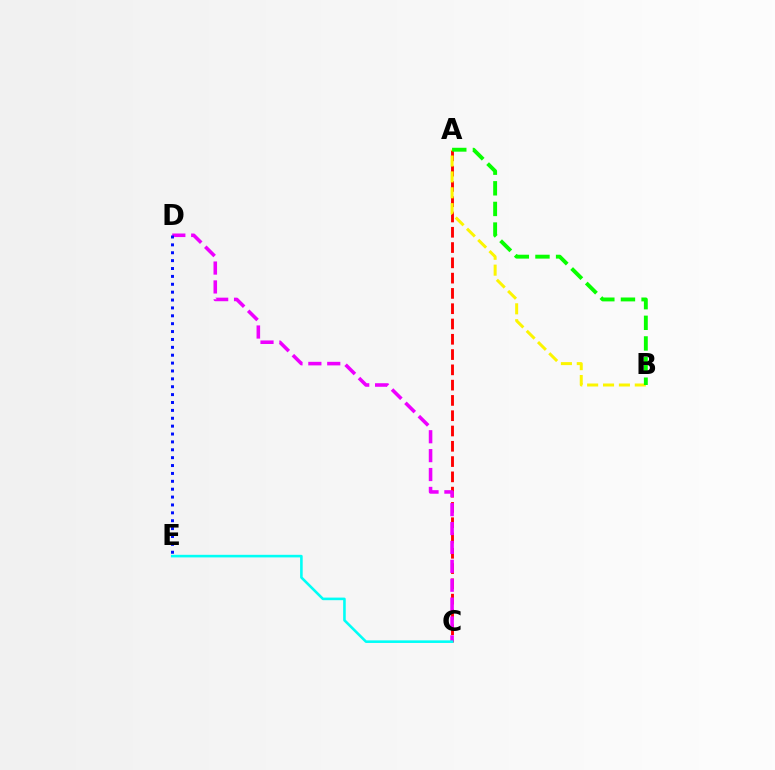{('A', 'C'): [{'color': '#ff0000', 'line_style': 'dashed', 'thickness': 2.08}], ('A', 'B'): [{'color': '#fcf500', 'line_style': 'dashed', 'thickness': 2.16}, {'color': '#08ff00', 'line_style': 'dashed', 'thickness': 2.8}], ('C', 'D'): [{'color': '#ee00ff', 'line_style': 'dashed', 'thickness': 2.57}], ('D', 'E'): [{'color': '#0010ff', 'line_style': 'dotted', 'thickness': 2.14}], ('C', 'E'): [{'color': '#00fff6', 'line_style': 'solid', 'thickness': 1.86}]}